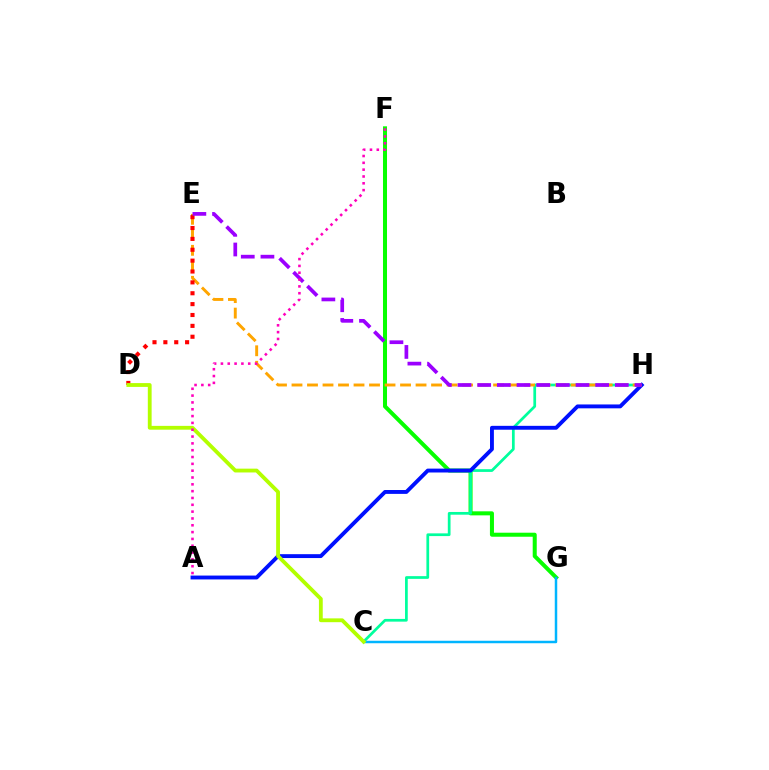{('F', 'G'): [{'color': '#08ff00', 'line_style': 'solid', 'thickness': 2.9}], ('C', 'H'): [{'color': '#00ff9d', 'line_style': 'solid', 'thickness': 1.96}], ('A', 'H'): [{'color': '#0010ff', 'line_style': 'solid', 'thickness': 2.79}], ('E', 'H'): [{'color': '#ffa500', 'line_style': 'dashed', 'thickness': 2.11}, {'color': '#9b00ff', 'line_style': 'dashed', 'thickness': 2.67}], ('D', 'E'): [{'color': '#ff0000', 'line_style': 'dotted', 'thickness': 2.95}], ('C', 'G'): [{'color': '#00b5ff', 'line_style': 'solid', 'thickness': 1.79}], ('C', 'D'): [{'color': '#b3ff00', 'line_style': 'solid', 'thickness': 2.75}], ('A', 'F'): [{'color': '#ff00bd', 'line_style': 'dotted', 'thickness': 1.85}]}